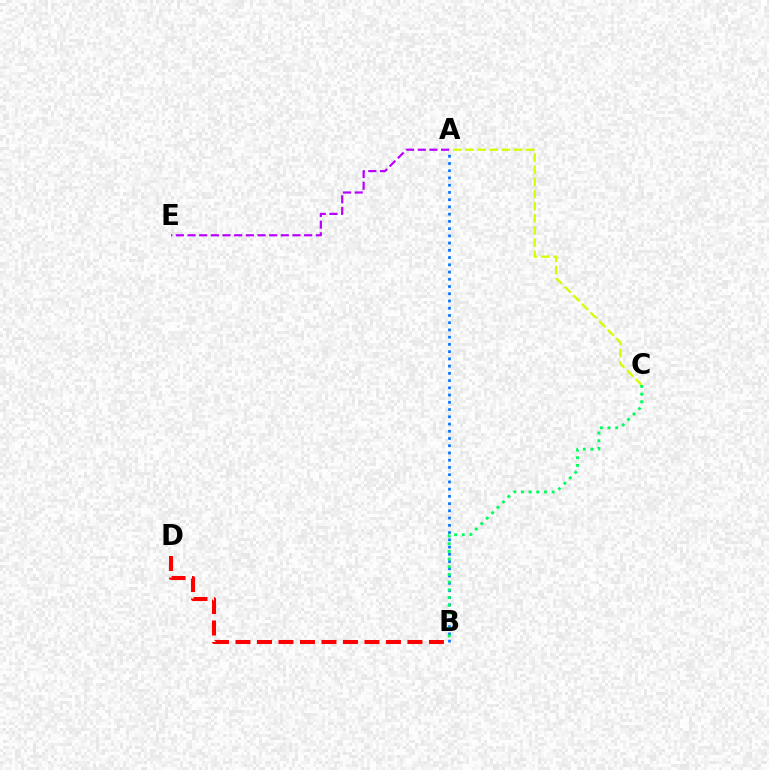{('A', 'C'): [{'color': '#d1ff00', 'line_style': 'dashed', 'thickness': 1.65}], ('A', 'B'): [{'color': '#0074ff', 'line_style': 'dotted', 'thickness': 1.97}], ('A', 'E'): [{'color': '#b900ff', 'line_style': 'dashed', 'thickness': 1.58}], ('B', 'D'): [{'color': '#ff0000', 'line_style': 'dashed', 'thickness': 2.92}], ('B', 'C'): [{'color': '#00ff5c', 'line_style': 'dotted', 'thickness': 2.09}]}